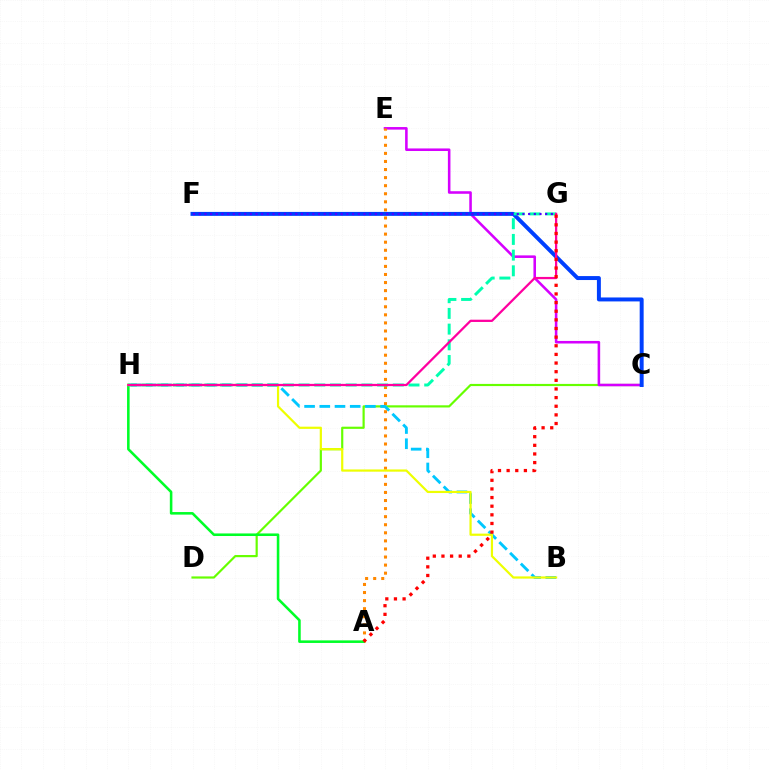{('C', 'D'): [{'color': '#66ff00', 'line_style': 'solid', 'thickness': 1.57}], ('C', 'E'): [{'color': '#d600ff', 'line_style': 'solid', 'thickness': 1.85}], ('A', 'E'): [{'color': '#ff8800', 'line_style': 'dotted', 'thickness': 2.19}], ('A', 'H'): [{'color': '#00ff27', 'line_style': 'solid', 'thickness': 1.85}], ('B', 'H'): [{'color': '#00c7ff', 'line_style': 'dashed', 'thickness': 2.07}, {'color': '#eeff00', 'line_style': 'solid', 'thickness': 1.59}], ('C', 'F'): [{'color': '#003fff', 'line_style': 'solid', 'thickness': 2.85}], ('G', 'H'): [{'color': '#00ffaf', 'line_style': 'dashed', 'thickness': 2.13}, {'color': '#ff00a0', 'line_style': 'solid', 'thickness': 1.63}], ('F', 'G'): [{'color': '#4f00ff', 'line_style': 'dotted', 'thickness': 1.54}], ('A', 'G'): [{'color': '#ff0000', 'line_style': 'dotted', 'thickness': 2.35}]}